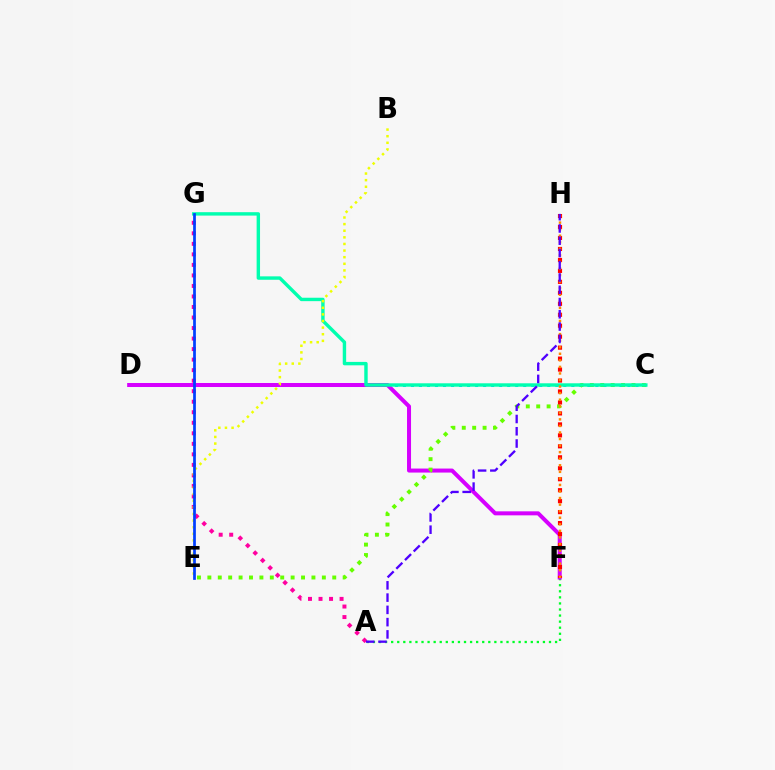{('C', 'D'): [{'color': '#00c7ff', 'line_style': 'dotted', 'thickness': 2.18}], ('A', 'F'): [{'color': '#00ff27', 'line_style': 'dotted', 'thickness': 1.65}], ('A', 'G'): [{'color': '#ff00a0', 'line_style': 'dotted', 'thickness': 2.86}], ('D', 'F'): [{'color': '#d600ff', 'line_style': 'solid', 'thickness': 2.88}], ('C', 'E'): [{'color': '#66ff00', 'line_style': 'dotted', 'thickness': 2.83}], ('C', 'G'): [{'color': '#00ffaf', 'line_style': 'solid', 'thickness': 2.46}], ('B', 'E'): [{'color': '#eeff00', 'line_style': 'dotted', 'thickness': 1.8}], ('F', 'H'): [{'color': '#ff0000', 'line_style': 'dotted', 'thickness': 2.98}, {'color': '#ff8800', 'line_style': 'dotted', 'thickness': 1.78}], ('E', 'G'): [{'color': '#003fff', 'line_style': 'solid', 'thickness': 1.97}], ('A', 'H'): [{'color': '#4f00ff', 'line_style': 'dashed', 'thickness': 1.67}]}